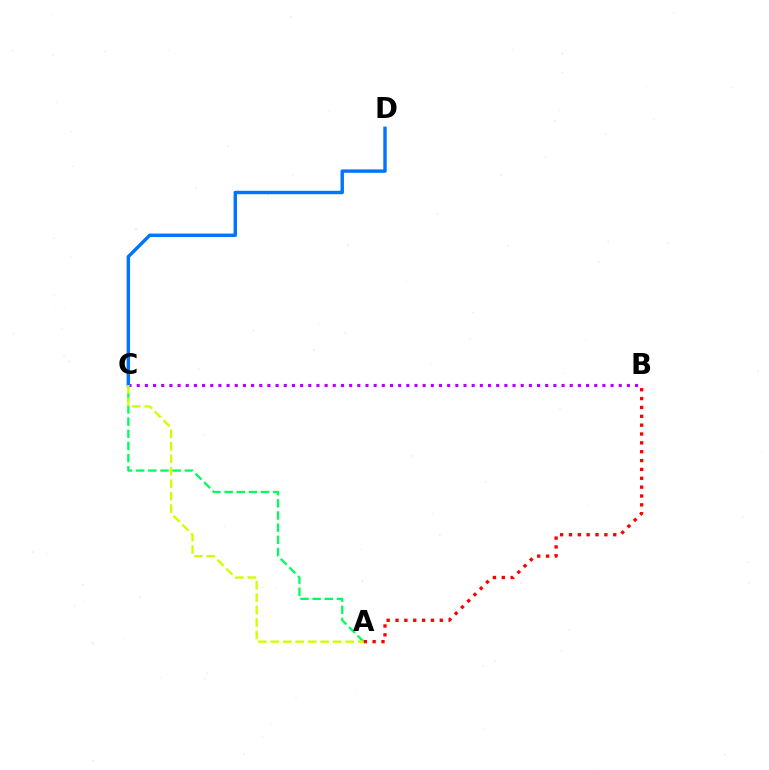{('B', 'C'): [{'color': '#b900ff', 'line_style': 'dotted', 'thickness': 2.22}], ('C', 'D'): [{'color': '#0074ff', 'line_style': 'solid', 'thickness': 2.45}], ('A', 'C'): [{'color': '#00ff5c', 'line_style': 'dashed', 'thickness': 1.65}, {'color': '#d1ff00', 'line_style': 'dashed', 'thickness': 1.69}], ('A', 'B'): [{'color': '#ff0000', 'line_style': 'dotted', 'thickness': 2.41}]}